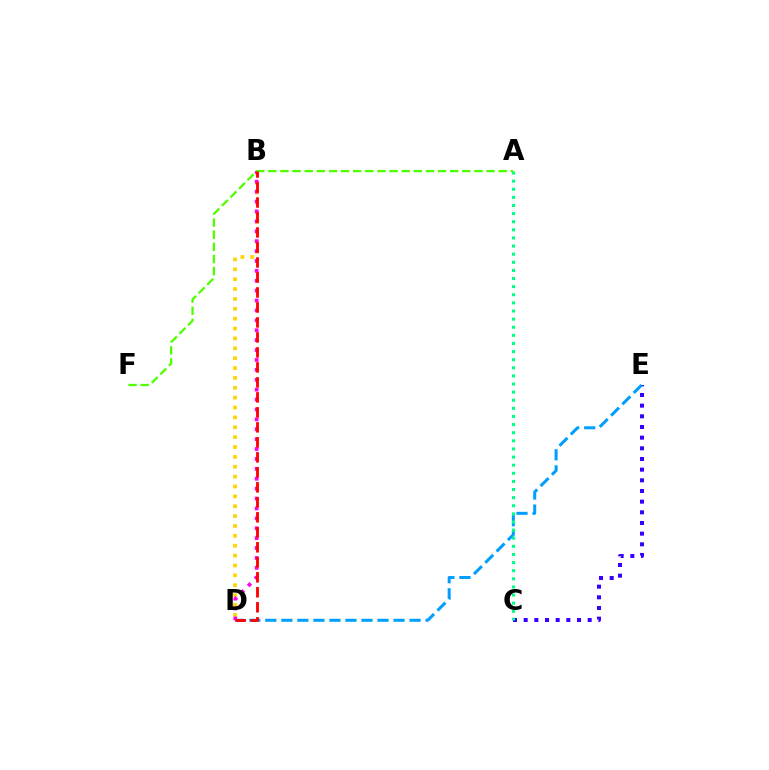{('C', 'E'): [{'color': '#3700ff', 'line_style': 'dotted', 'thickness': 2.9}], ('D', 'E'): [{'color': '#009eff', 'line_style': 'dashed', 'thickness': 2.18}], ('B', 'D'): [{'color': '#ffd500', 'line_style': 'dotted', 'thickness': 2.68}, {'color': '#ff00ed', 'line_style': 'dotted', 'thickness': 2.69}, {'color': '#ff0000', 'line_style': 'dashed', 'thickness': 2.04}], ('A', 'C'): [{'color': '#00ff86', 'line_style': 'dotted', 'thickness': 2.2}], ('A', 'F'): [{'color': '#4fff00', 'line_style': 'dashed', 'thickness': 1.65}]}